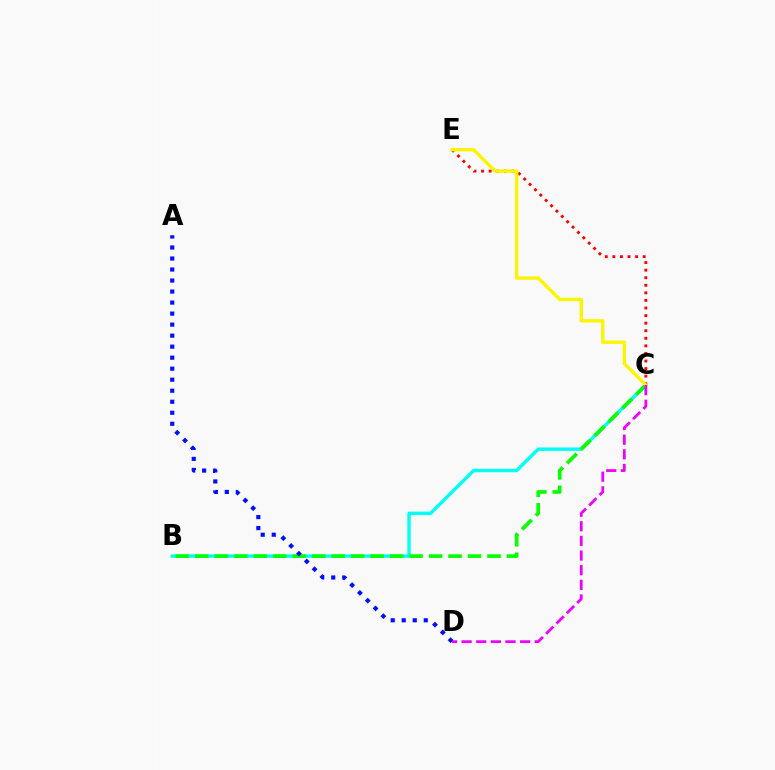{('B', 'C'): [{'color': '#00fff6', 'line_style': 'solid', 'thickness': 2.43}, {'color': '#08ff00', 'line_style': 'dashed', 'thickness': 2.65}], ('C', 'E'): [{'color': '#ff0000', 'line_style': 'dotted', 'thickness': 2.06}, {'color': '#fcf500', 'line_style': 'solid', 'thickness': 2.4}], ('A', 'D'): [{'color': '#0010ff', 'line_style': 'dotted', 'thickness': 2.99}], ('C', 'D'): [{'color': '#ee00ff', 'line_style': 'dashed', 'thickness': 1.99}]}